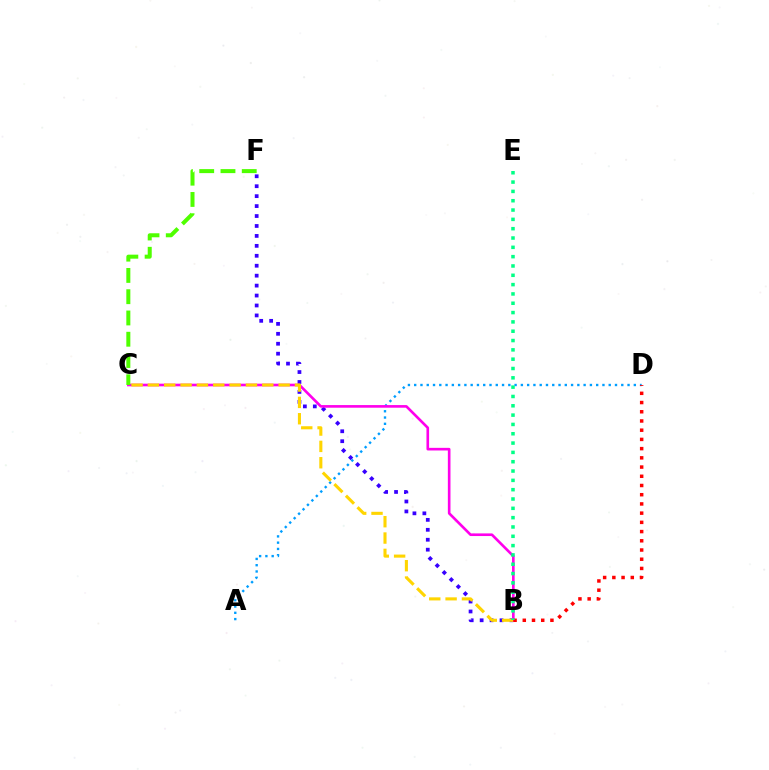{('B', 'F'): [{'color': '#3700ff', 'line_style': 'dotted', 'thickness': 2.7}], ('A', 'D'): [{'color': '#009eff', 'line_style': 'dotted', 'thickness': 1.7}], ('B', 'C'): [{'color': '#ff00ed', 'line_style': 'solid', 'thickness': 1.9}, {'color': '#ffd500', 'line_style': 'dashed', 'thickness': 2.22}], ('C', 'F'): [{'color': '#4fff00', 'line_style': 'dashed', 'thickness': 2.89}], ('B', 'D'): [{'color': '#ff0000', 'line_style': 'dotted', 'thickness': 2.5}], ('B', 'E'): [{'color': '#00ff86', 'line_style': 'dotted', 'thickness': 2.53}]}